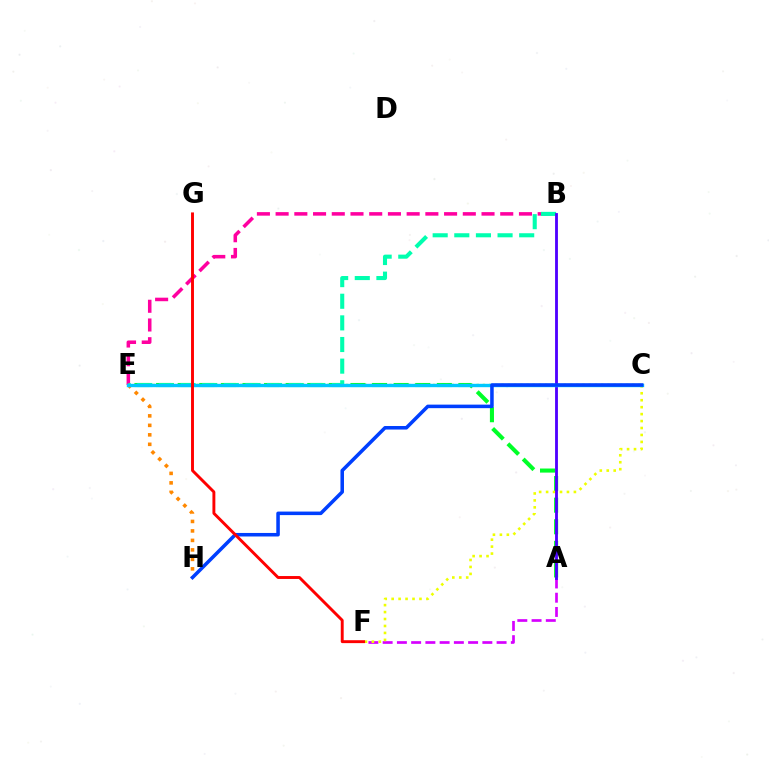{('B', 'E'): [{'color': '#ff00a0', 'line_style': 'dashed', 'thickness': 2.54}, {'color': '#00ffaf', 'line_style': 'dashed', 'thickness': 2.94}], ('A', 'F'): [{'color': '#d600ff', 'line_style': 'dashed', 'thickness': 1.93}], ('A', 'E'): [{'color': '#00ff27', 'line_style': 'dashed', 'thickness': 2.93}], ('C', 'E'): [{'color': '#66ff00', 'line_style': 'dotted', 'thickness': 1.69}, {'color': '#00c7ff', 'line_style': 'solid', 'thickness': 2.44}], ('C', 'F'): [{'color': '#eeff00', 'line_style': 'dotted', 'thickness': 1.89}], ('A', 'B'): [{'color': '#4f00ff', 'line_style': 'solid', 'thickness': 2.04}], ('E', 'H'): [{'color': '#ff8800', 'line_style': 'dotted', 'thickness': 2.58}], ('C', 'H'): [{'color': '#003fff', 'line_style': 'solid', 'thickness': 2.55}], ('F', 'G'): [{'color': '#ff0000', 'line_style': 'solid', 'thickness': 2.1}]}